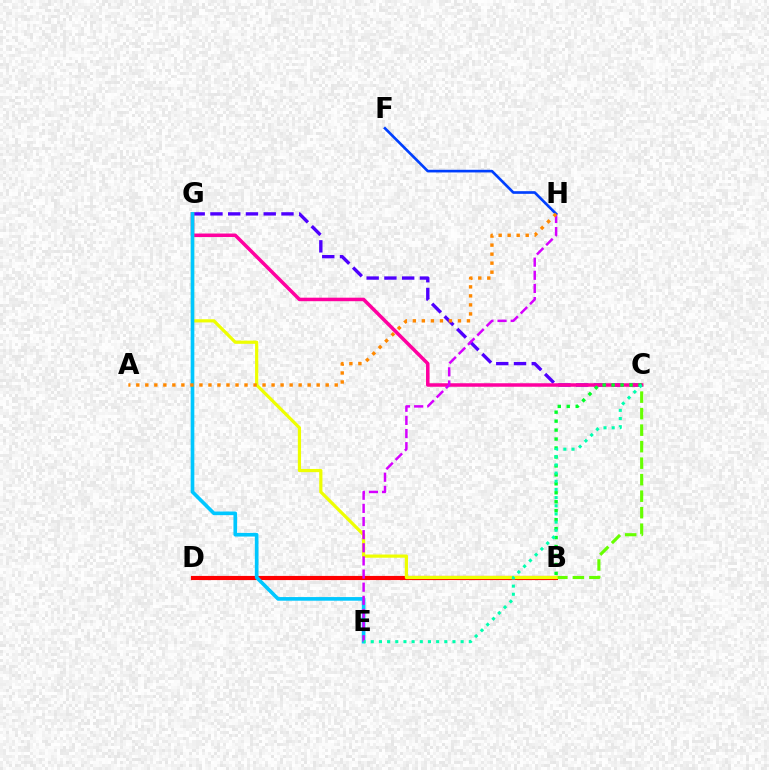{('B', 'D'): [{'color': '#ff0000', 'line_style': 'solid', 'thickness': 2.99}], ('C', 'G'): [{'color': '#4f00ff', 'line_style': 'dashed', 'thickness': 2.41}, {'color': '#ff00a0', 'line_style': 'solid', 'thickness': 2.53}], ('B', 'C'): [{'color': '#66ff00', 'line_style': 'dashed', 'thickness': 2.24}, {'color': '#00ff27', 'line_style': 'dotted', 'thickness': 2.43}], ('B', 'G'): [{'color': '#eeff00', 'line_style': 'solid', 'thickness': 2.3}], ('E', 'G'): [{'color': '#00c7ff', 'line_style': 'solid', 'thickness': 2.63}], ('E', 'H'): [{'color': '#d600ff', 'line_style': 'dashed', 'thickness': 1.78}], ('C', 'E'): [{'color': '#00ffaf', 'line_style': 'dotted', 'thickness': 2.22}], ('F', 'H'): [{'color': '#003fff', 'line_style': 'solid', 'thickness': 1.91}], ('A', 'H'): [{'color': '#ff8800', 'line_style': 'dotted', 'thickness': 2.45}]}